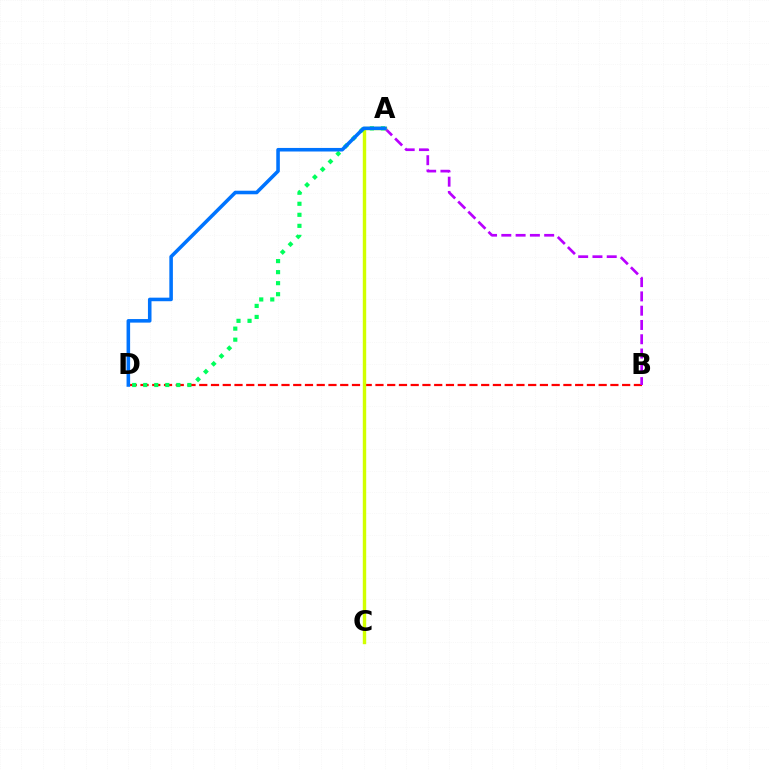{('B', 'D'): [{'color': '#ff0000', 'line_style': 'dashed', 'thickness': 1.6}], ('A', 'B'): [{'color': '#b900ff', 'line_style': 'dashed', 'thickness': 1.94}], ('A', 'C'): [{'color': '#d1ff00', 'line_style': 'solid', 'thickness': 2.45}], ('A', 'D'): [{'color': '#00ff5c', 'line_style': 'dotted', 'thickness': 3.0}, {'color': '#0074ff', 'line_style': 'solid', 'thickness': 2.56}]}